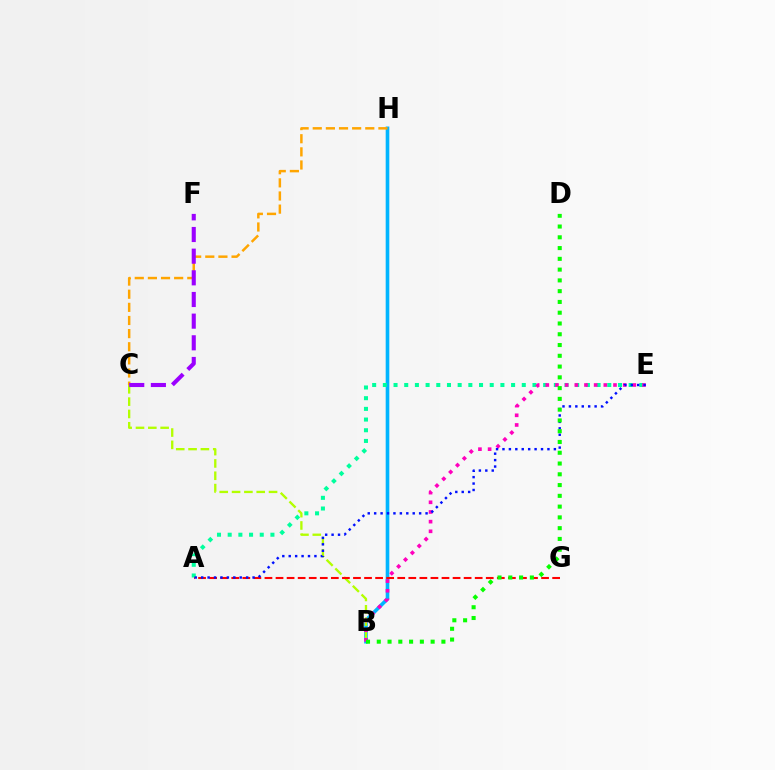{('B', 'H'): [{'color': '#00b5ff', 'line_style': 'solid', 'thickness': 2.61}], ('A', 'E'): [{'color': '#00ff9d', 'line_style': 'dotted', 'thickness': 2.9}, {'color': '#0010ff', 'line_style': 'dotted', 'thickness': 1.75}], ('C', 'H'): [{'color': '#ffa500', 'line_style': 'dashed', 'thickness': 1.78}], ('B', 'C'): [{'color': '#b3ff00', 'line_style': 'dashed', 'thickness': 1.67}], ('B', 'E'): [{'color': '#ff00bd', 'line_style': 'dotted', 'thickness': 2.63}], ('A', 'G'): [{'color': '#ff0000', 'line_style': 'dashed', 'thickness': 1.5}], ('C', 'F'): [{'color': '#9b00ff', 'line_style': 'dashed', 'thickness': 2.94}], ('B', 'D'): [{'color': '#08ff00', 'line_style': 'dotted', 'thickness': 2.93}]}